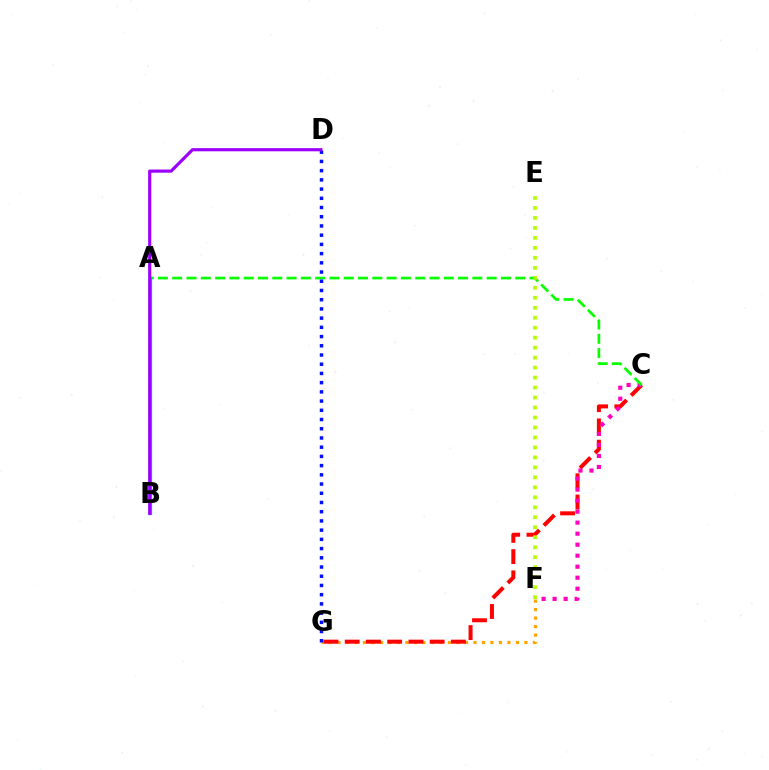{('F', 'G'): [{'color': '#ffa500', 'line_style': 'dotted', 'thickness': 2.31}], ('C', 'G'): [{'color': '#ff0000', 'line_style': 'dashed', 'thickness': 2.89}], ('C', 'F'): [{'color': '#ff00bd', 'line_style': 'dotted', 'thickness': 2.99}], ('A', 'C'): [{'color': '#08ff00', 'line_style': 'dashed', 'thickness': 1.94}], ('E', 'F'): [{'color': '#b3ff00', 'line_style': 'dotted', 'thickness': 2.71}], ('A', 'B'): [{'color': '#00ff9d', 'line_style': 'dotted', 'thickness': 1.52}, {'color': '#00b5ff', 'line_style': 'solid', 'thickness': 2.37}], ('D', 'G'): [{'color': '#0010ff', 'line_style': 'dotted', 'thickness': 2.5}], ('B', 'D'): [{'color': '#9b00ff', 'line_style': 'solid', 'thickness': 2.28}]}